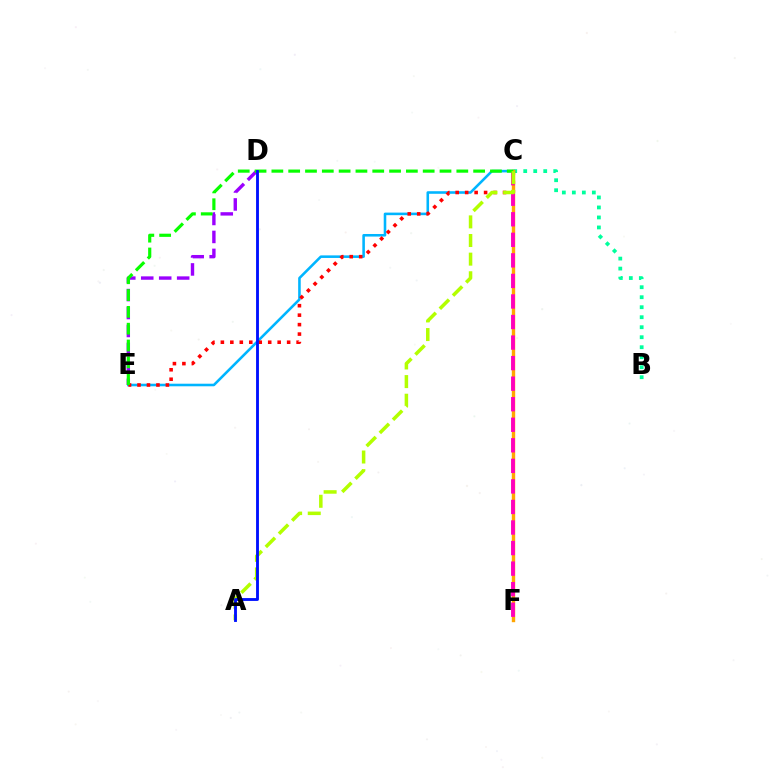{('D', 'E'): [{'color': '#9b00ff', 'line_style': 'dashed', 'thickness': 2.44}], ('C', 'E'): [{'color': '#00b5ff', 'line_style': 'solid', 'thickness': 1.85}, {'color': '#ff0000', 'line_style': 'dotted', 'thickness': 2.57}, {'color': '#08ff00', 'line_style': 'dashed', 'thickness': 2.28}], ('B', 'C'): [{'color': '#00ff9d', 'line_style': 'dotted', 'thickness': 2.72}], ('C', 'F'): [{'color': '#ffa500', 'line_style': 'solid', 'thickness': 2.44}, {'color': '#ff00bd', 'line_style': 'dashed', 'thickness': 2.79}], ('A', 'C'): [{'color': '#b3ff00', 'line_style': 'dashed', 'thickness': 2.53}], ('A', 'D'): [{'color': '#0010ff', 'line_style': 'solid', 'thickness': 2.06}]}